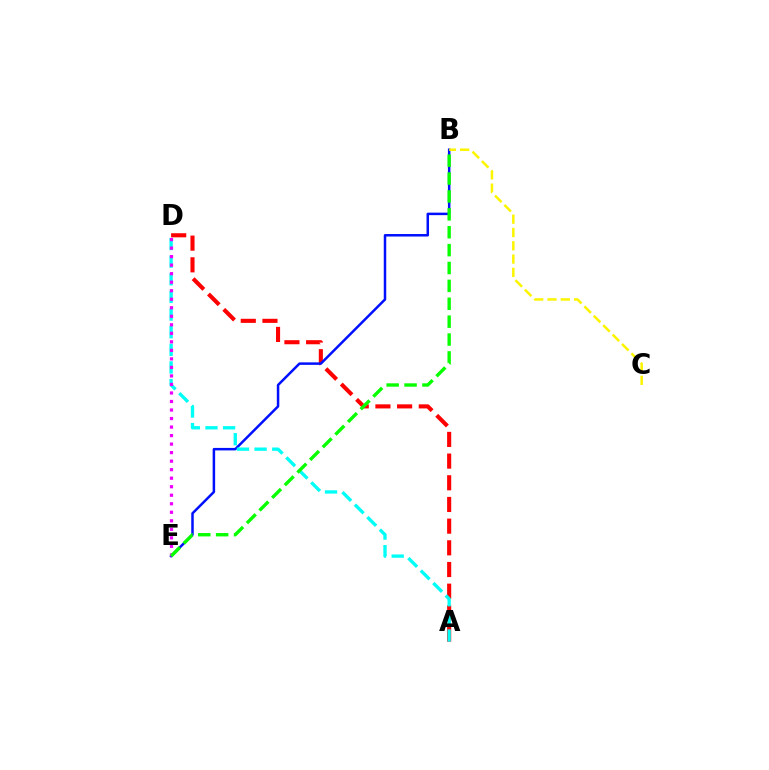{('A', 'D'): [{'color': '#ff0000', 'line_style': 'dashed', 'thickness': 2.95}, {'color': '#00fff6', 'line_style': 'dashed', 'thickness': 2.4}], ('B', 'E'): [{'color': '#0010ff', 'line_style': 'solid', 'thickness': 1.8}, {'color': '#08ff00', 'line_style': 'dashed', 'thickness': 2.43}], ('B', 'C'): [{'color': '#fcf500', 'line_style': 'dashed', 'thickness': 1.81}], ('D', 'E'): [{'color': '#ee00ff', 'line_style': 'dotted', 'thickness': 2.32}]}